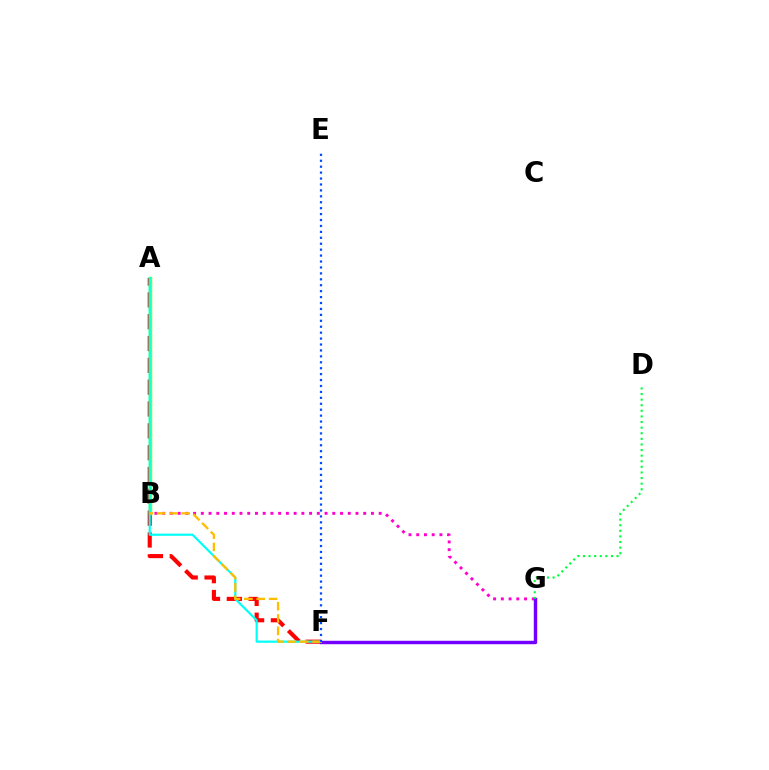{('A', 'F'): [{'color': '#ff0000', 'line_style': 'dashed', 'thickness': 2.97}, {'color': '#00fff6', 'line_style': 'solid', 'thickness': 1.57}], ('A', 'B'): [{'color': '#84ff00', 'line_style': 'solid', 'thickness': 2.46}], ('B', 'G'): [{'color': '#ff00cf', 'line_style': 'dotted', 'thickness': 2.1}], ('F', 'G'): [{'color': '#7200ff', 'line_style': 'solid', 'thickness': 2.47}], ('D', 'G'): [{'color': '#00ff39', 'line_style': 'dotted', 'thickness': 1.52}], ('B', 'F'): [{'color': '#ffbd00', 'line_style': 'dashed', 'thickness': 1.67}], ('E', 'F'): [{'color': '#004bff', 'line_style': 'dotted', 'thickness': 1.61}]}